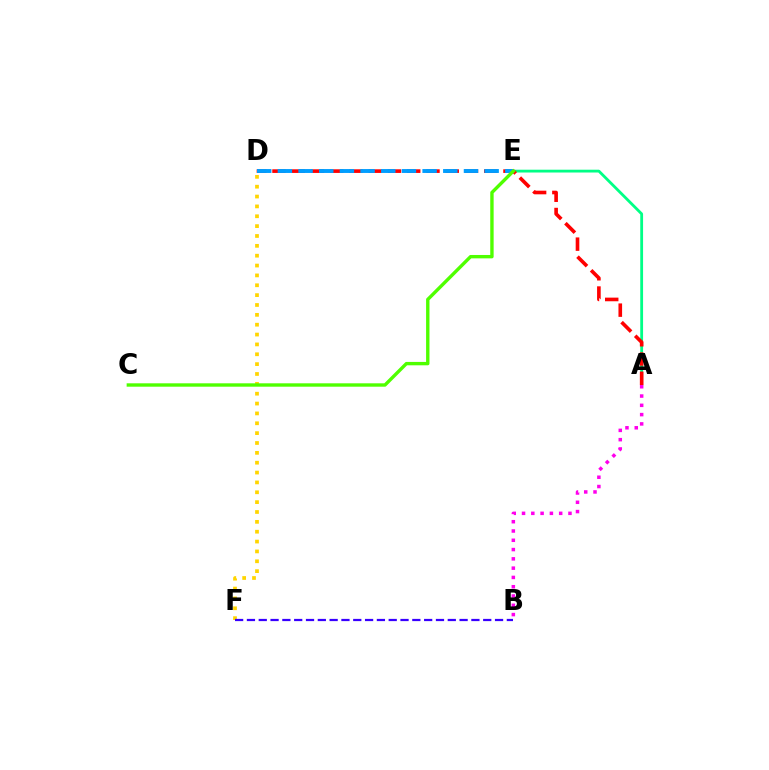{('A', 'E'): [{'color': '#00ff86', 'line_style': 'solid', 'thickness': 2.02}], ('A', 'D'): [{'color': '#ff0000', 'line_style': 'dashed', 'thickness': 2.62}], ('D', 'F'): [{'color': '#ffd500', 'line_style': 'dotted', 'thickness': 2.68}], ('A', 'B'): [{'color': '#ff00ed', 'line_style': 'dotted', 'thickness': 2.52}], ('D', 'E'): [{'color': '#009eff', 'line_style': 'dashed', 'thickness': 2.81}], ('B', 'F'): [{'color': '#3700ff', 'line_style': 'dashed', 'thickness': 1.61}], ('C', 'E'): [{'color': '#4fff00', 'line_style': 'solid', 'thickness': 2.44}]}